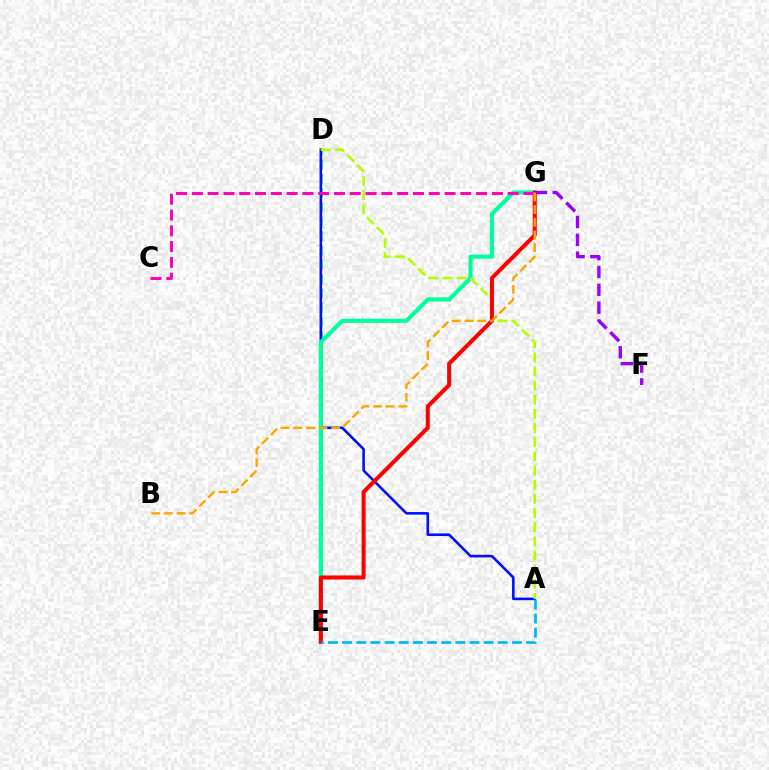{('D', 'E'): [{'color': '#08ff00', 'line_style': 'dashed', 'thickness': 1.95}], ('A', 'D'): [{'color': '#0010ff', 'line_style': 'solid', 'thickness': 1.86}, {'color': '#b3ff00', 'line_style': 'dashed', 'thickness': 1.92}], ('E', 'G'): [{'color': '#00ff9d', 'line_style': 'solid', 'thickness': 2.97}, {'color': '#ff0000', 'line_style': 'solid', 'thickness': 2.92}], ('C', 'G'): [{'color': '#ff00bd', 'line_style': 'dashed', 'thickness': 2.15}], ('F', 'G'): [{'color': '#9b00ff', 'line_style': 'dashed', 'thickness': 2.42}], ('A', 'E'): [{'color': '#00b5ff', 'line_style': 'dashed', 'thickness': 1.92}], ('B', 'G'): [{'color': '#ffa500', 'line_style': 'dashed', 'thickness': 1.72}]}